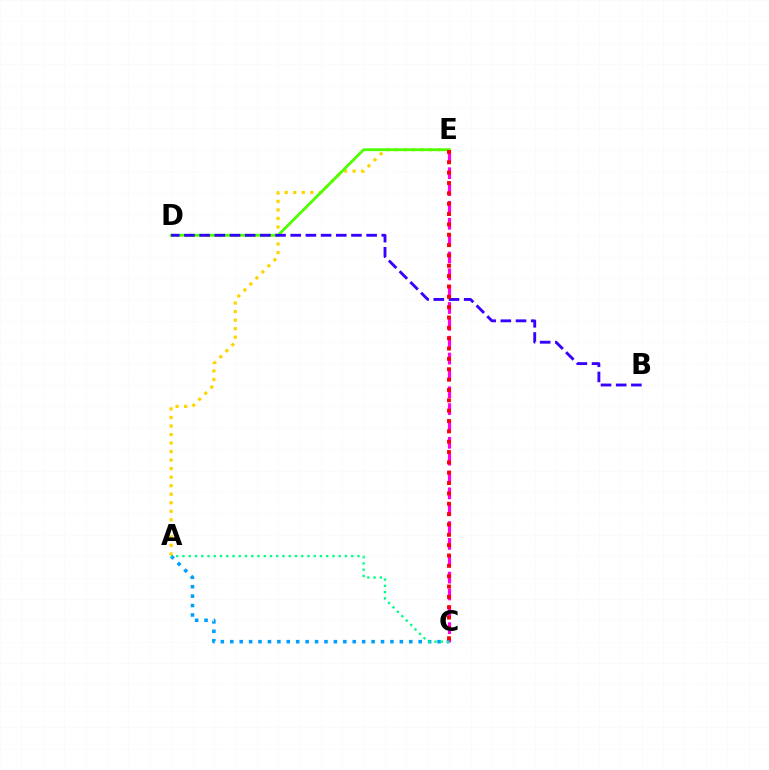{('A', 'E'): [{'color': '#ffd500', 'line_style': 'dotted', 'thickness': 2.32}], ('C', 'E'): [{'color': '#ff00ed', 'line_style': 'dashed', 'thickness': 2.29}, {'color': '#ff0000', 'line_style': 'dotted', 'thickness': 2.81}], ('D', 'E'): [{'color': '#4fff00', 'line_style': 'solid', 'thickness': 2.02}], ('B', 'D'): [{'color': '#3700ff', 'line_style': 'dashed', 'thickness': 2.06}], ('A', 'C'): [{'color': '#009eff', 'line_style': 'dotted', 'thickness': 2.56}, {'color': '#00ff86', 'line_style': 'dotted', 'thickness': 1.7}]}